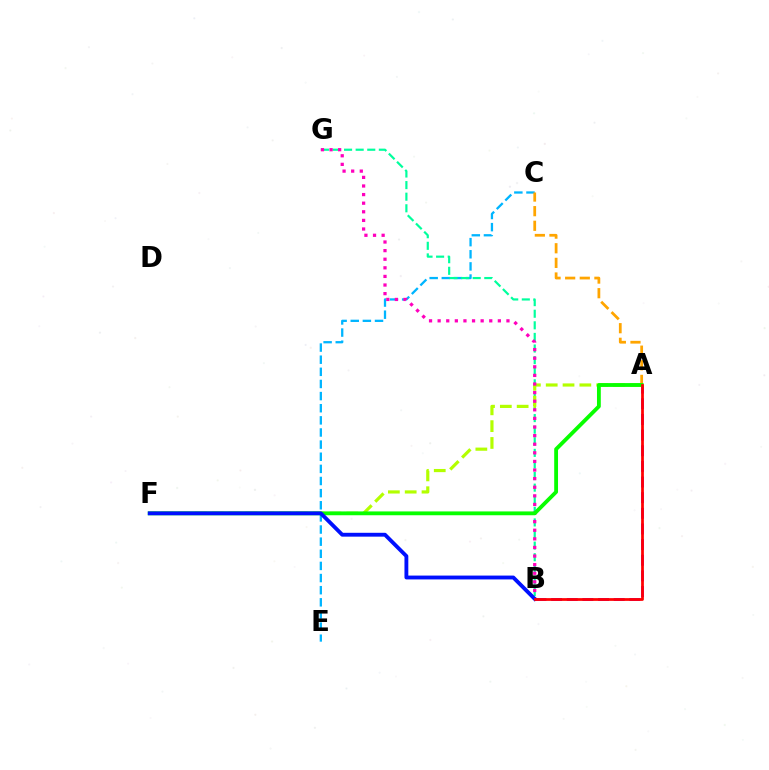{('C', 'E'): [{'color': '#00b5ff', 'line_style': 'dashed', 'thickness': 1.65}], ('A', 'B'): [{'color': '#9b00ff', 'line_style': 'dashed', 'thickness': 2.13}, {'color': '#ff0000', 'line_style': 'solid', 'thickness': 1.98}], ('B', 'G'): [{'color': '#00ff9d', 'line_style': 'dashed', 'thickness': 1.58}, {'color': '#ff00bd', 'line_style': 'dotted', 'thickness': 2.34}], ('A', 'F'): [{'color': '#b3ff00', 'line_style': 'dashed', 'thickness': 2.28}, {'color': '#08ff00', 'line_style': 'solid', 'thickness': 2.76}], ('A', 'C'): [{'color': '#ffa500', 'line_style': 'dashed', 'thickness': 1.99}], ('B', 'F'): [{'color': '#0010ff', 'line_style': 'solid', 'thickness': 2.77}]}